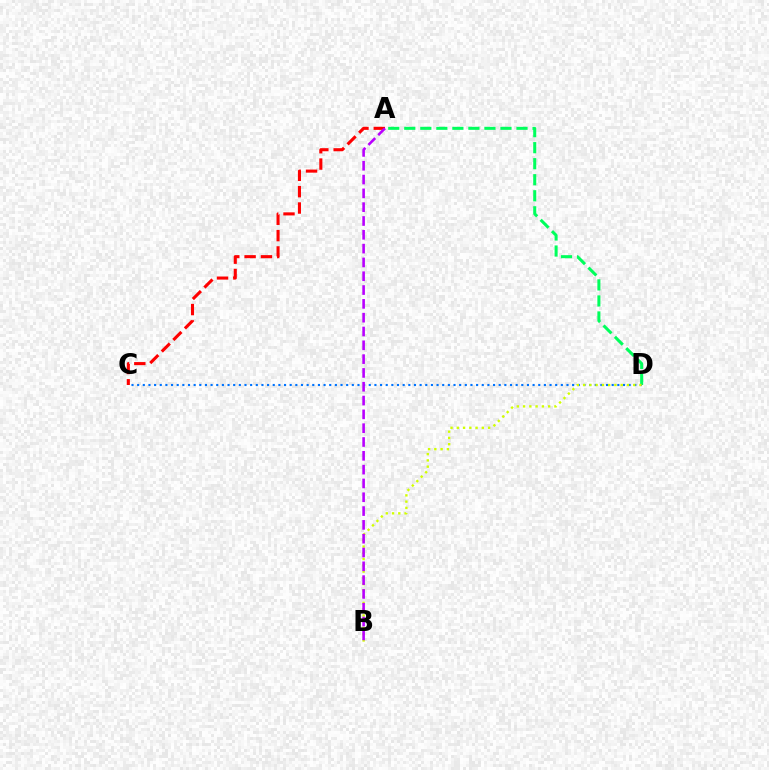{('A', 'D'): [{'color': '#00ff5c', 'line_style': 'dashed', 'thickness': 2.18}], ('C', 'D'): [{'color': '#0074ff', 'line_style': 'dotted', 'thickness': 1.53}], ('B', 'D'): [{'color': '#d1ff00', 'line_style': 'dotted', 'thickness': 1.7}], ('A', 'C'): [{'color': '#ff0000', 'line_style': 'dashed', 'thickness': 2.22}], ('A', 'B'): [{'color': '#b900ff', 'line_style': 'dashed', 'thickness': 1.88}]}